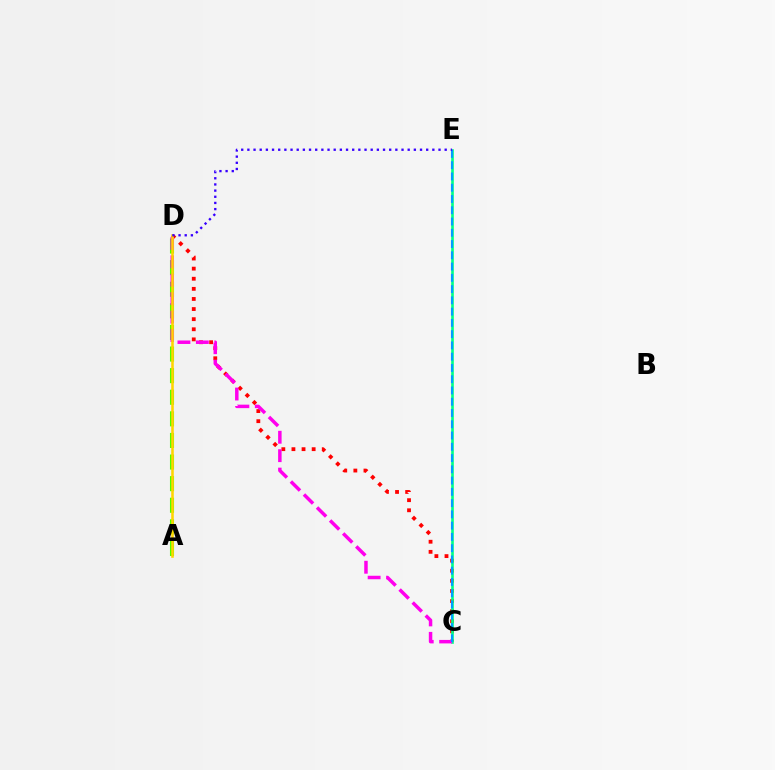{('A', 'D'): [{'color': '#4fff00', 'line_style': 'dashed', 'thickness': 2.93}, {'color': '#ffd500', 'line_style': 'solid', 'thickness': 1.84}], ('C', 'D'): [{'color': '#ff0000', 'line_style': 'dotted', 'thickness': 2.75}, {'color': '#ff00ed', 'line_style': 'dashed', 'thickness': 2.5}], ('C', 'E'): [{'color': '#00ff86', 'line_style': 'solid', 'thickness': 1.89}, {'color': '#009eff', 'line_style': 'dashed', 'thickness': 1.53}], ('D', 'E'): [{'color': '#3700ff', 'line_style': 'dotted', 'thickness': 1.68}]}